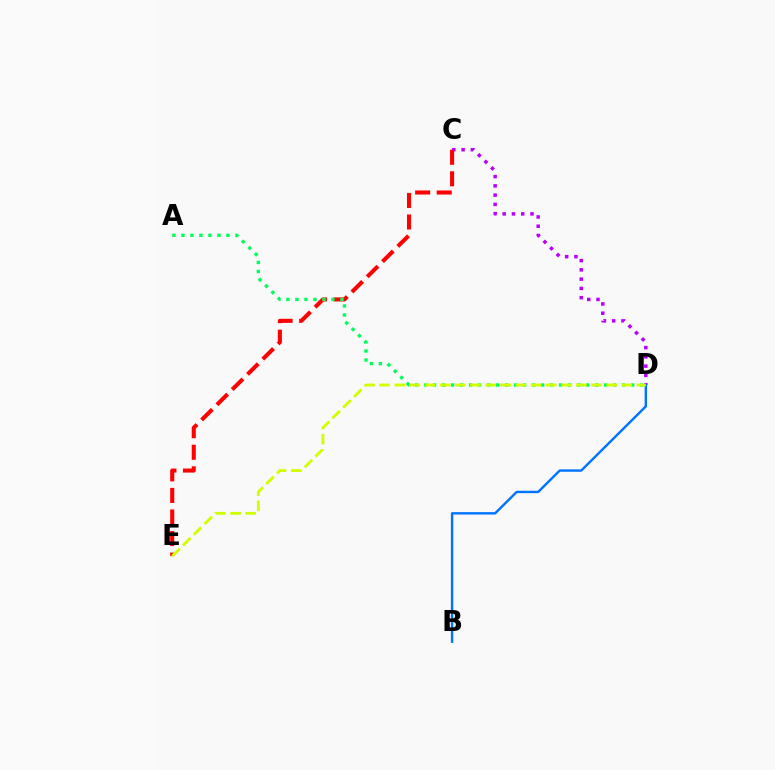{('C', 'D'): [{'color': '#b900ff', 'line_style': 'dotted', 'thickness': 2.52}], ('B', 'D'): [{'color': '#0074ff', 'line_style': 'solid', 'thickness': 1.74}], ('C', 'E'): [{'color': '#ff0000', 'line_style': 'dashed', 'thickness': 2.93}], ('A', 'D'): [{'color': '#00ff5c', 'line_style': 'dotted', 'thickness': 2.45}], ('D', 'E'): [{'color': '#d1ff00', 'line_style': 'dashed', 'thickness': 2.06}]}